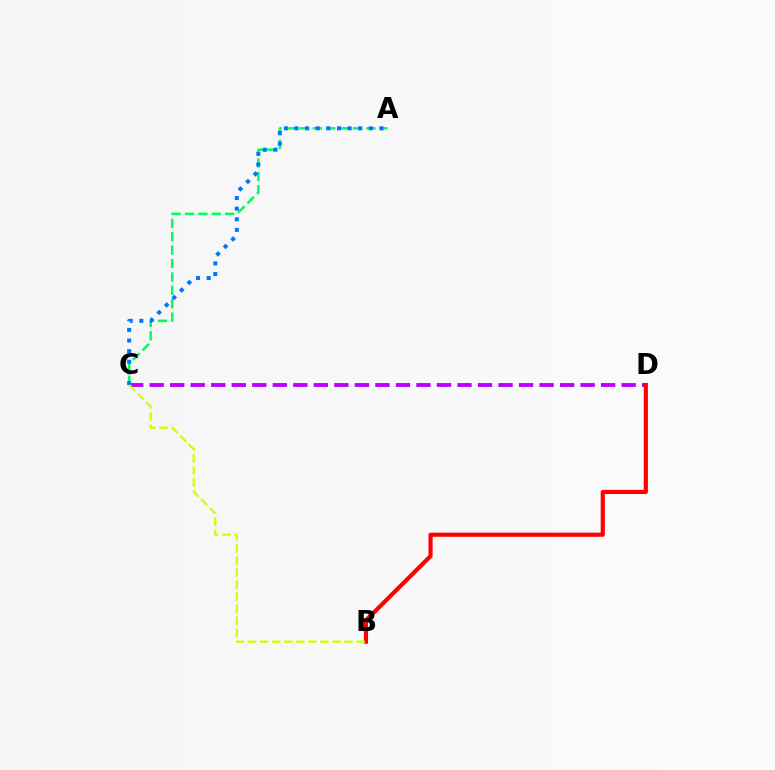{('A', 'C'): [{'color': '#00ff5c', 'line_style': 'dashed', 'thickness': 1.82}, {'color': '#0074ff', 'line_style': 'dotted', 'thickness': 2.89}], ('C', 'D'): [{'color': '#b900ff', 'line_style': 'dashed', 'thickness': 2.79}], ('B', 'D'): [{'color': '#ff0000', 'line_style': 'solid', 'thickness': 2.98}], ('B', 'C'): [{'color': '#d1ff00', 'line_style': 'dashed', 'thickness': 1.64}]}